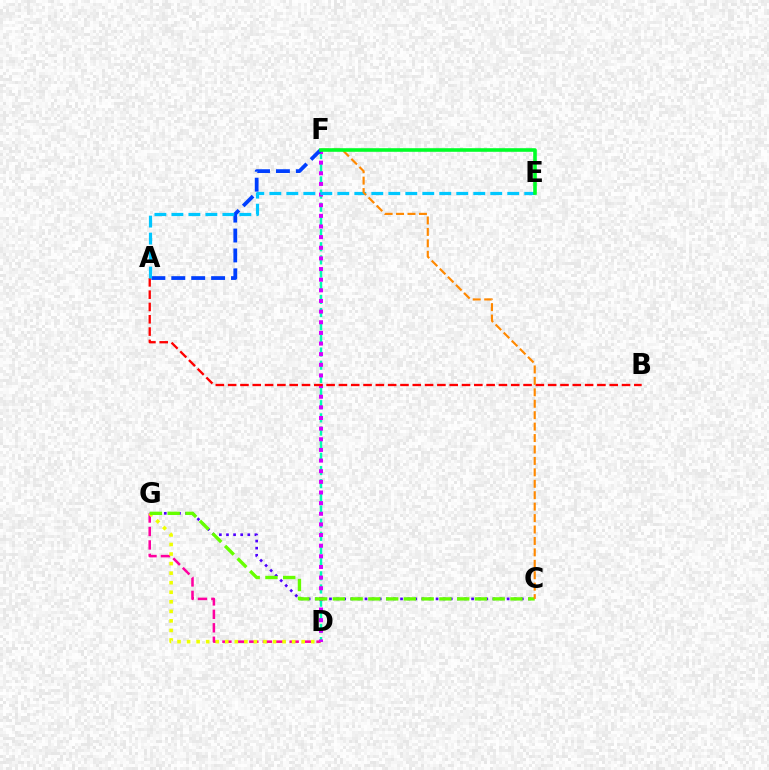{('C', 'G'): [{'color': '#4f00ff', 'line_style': 'dotted', 'thickness': 1.93}, {'color': '#66ff00', 'line_style': 'dashed', 'thickness': 2.41}], ('D', 'G'): [{'color': '#ff00a0', 'line_style': 'dashed', 'thickness': 1.83}, {'color': '#eeff00', 'line_style': 'dotted', 'thickness': 2.6}], ('D', 'F'): [{'color': '#00ffaf', 'line_style': 'dashed', 'thickness': 1.79}, {'color': '#d600ff', 'line_style': 'dotted', 'thickness': 2.89}], ('A', 'F'): [{'color': '#003fff', 'line_style': 'dashed', 'thickness': 2.7}], ('A', 'B'): [{'color': '#ff0000', 'line_style': 'dashed', 'thickness': 1.67}], ('A', 'E'): [{'color': '#00c7ff', 'line_style': 'dashed', 'thickness': 2.31}], ('C', 'F'): [{'color': '#ff8800', 'line_style': 'dashed', 'thickness': 1.55}], ('E', 'F'): [{'color': '#00ff27', 'line_style': 'solid', 'thickness': 2.59}]}